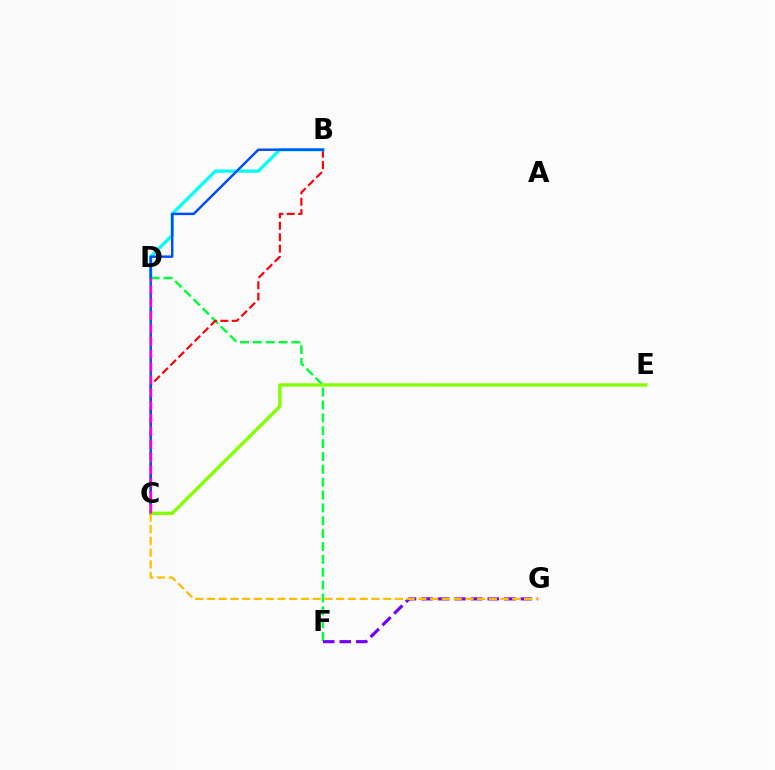{('D', 'F'): [{'color': '#00ff39', 'line_style': 'dashed', 'thickness': 1.75}], ('B', 'C'): [{'color': '#ff0000', 'line_style': 'dashed', 'thickness': 1.55}, {'color': '#004bff', 'line_style': 'solid', 'thickness': 1.76}], ('F', 'G'): [{'color': '#7200ff', 'line_style': 'dashed', 'thickness': 2.25}], ('B', 'D'): [{'color': '#00fff6', 'line_style': 'solid', 'thickness': 2.35}], ('C', 'E'): [{'color': '#84ff00', 'line_style': 'solid', 'thickness': 2.42}], ('C', 'G'): [{'color': '#ffbd00', 'line_style': 'dashed', 'thickness': 1.6}], ('C', 'D'): [{'color': '#ff00cf', 'line_style': 'dashed', 'thickness': 1.75}]}